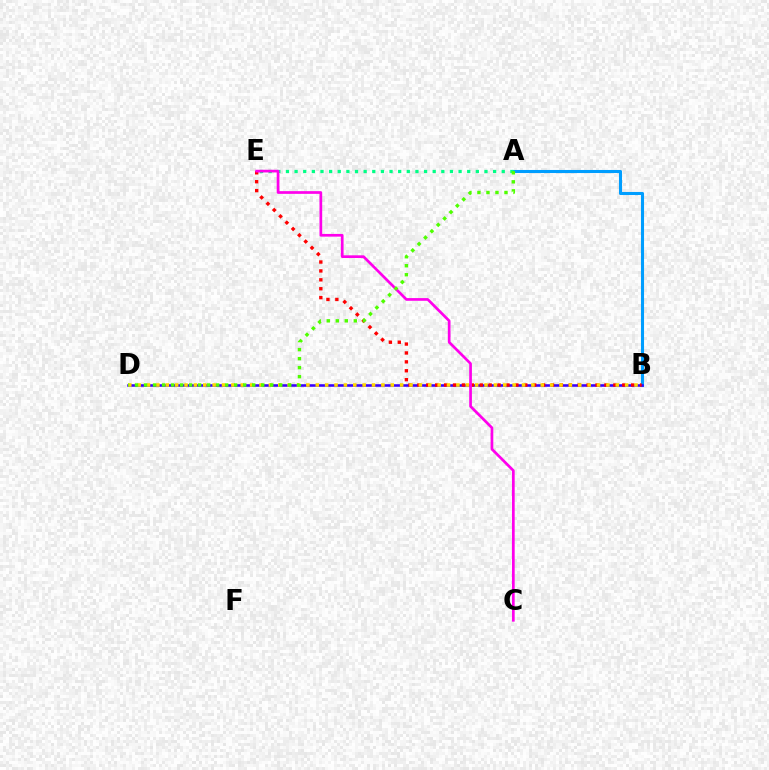{('A', 'B'): [{'color': '#009eff', 'line_style': 'solid', 'thickness': 2.21}], ('B', 'D'): [{'color': '#3700ff', 'line_style': 'solid', 'thickness': 1.85}, {'color': '#ffd500', 'line_style': 'dotted', 'thickness': 2.55}], ('A', 'E'): [{'color': '#00ff86', 'line_style': 'dotted', 'thickness': 2.35}], ('B', 'E'): [{'color': '#ff0000', 'line_style': 'dotted', 'thickness': 2.42}], ('C', 'E'): [{'color': '#ff00ed', 'line_style': 'solid', 'thickness': 1.95}], ('A', 'D'): [{'color': '#4fff00', 'line_style': 'dotted', 'thickness': 2.45}]}